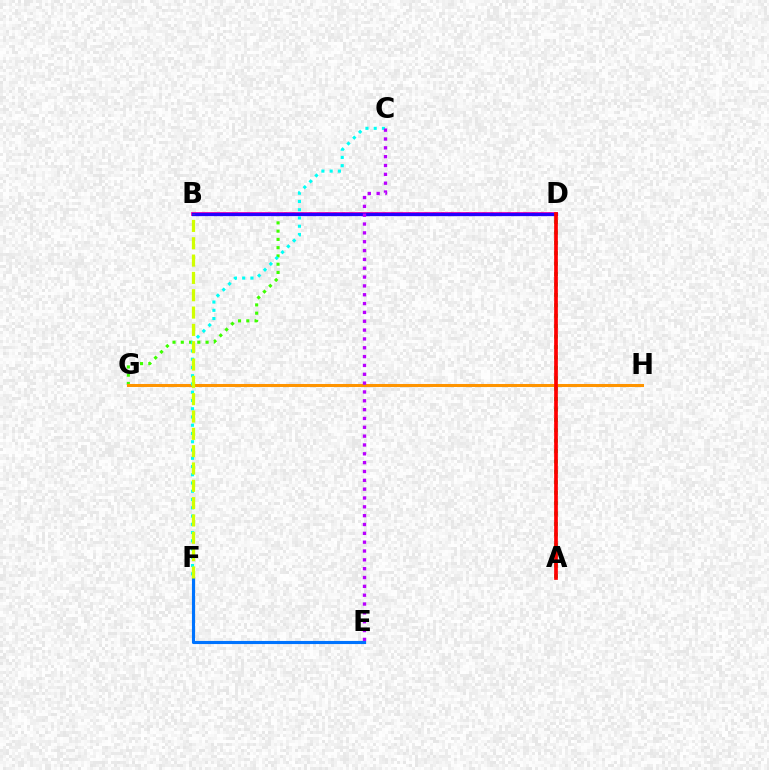{('D', 'G'): [{'color': '#3dff00', 'line_style': 'dotted', 'thickness': 2.25}], ('B', 'D'): [{'color': '#ff00ac', 'line_style': 'solid', 'thickness': 2.73}, {'color': '#2500ff', 'line_style': 'solid', 'thickness': 2.37}], ('E', 'F'): [{'color': '#0074ff', 'line_style': 'solid', 'thickness': 2.24}], ('A', 'D'): [{'color': '#00ff5c', 'line_style': 'dotted', 'thickness': 2.83}, {'color': '#ff0000', 'line_style': 'solid', 'thickness': 2.66}], ('G', 'H'): [{'color': '#ff9400', 'line_style': 'solid', 'thickness': 2.18}], ('C', 'F'): [{'color': '#00fff6', 'line_style': 'dotted', 'thickness': 2.24}], ('C', 'E'): [{'color': '#b900ff', 'line_style': 'dotted', 'thickness': 2.4}], ('B', 'F'): [{'color': '#d1ff00', 'line_style': 'dashed', 'thickness': 2.35}]}